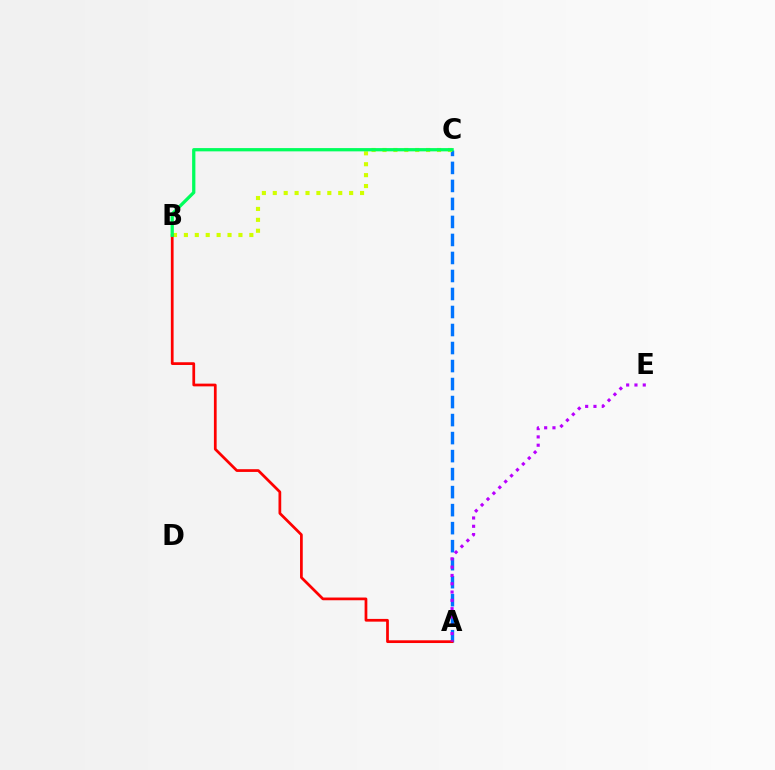{('A', 'C'): [{'color': '#0074ff', 'line_style': 'dashed', 'thickness': 2.45}], ('B', 'C'): [{'color': '#d1ff00', 'line_style': 'dotted', 'thickness': 2.96}, {'color': '#00ff5c', 'line_style': 'solid', 'thickness': 2.35}], ('A', 'B'): [{'color': '#ff0000', 'line_style': 'solid', 'thickness': 1.97}], ('A', 'E'): [{'color': '#b900ff', 'line_style': 'dotted', 'thickness': 2.26}]}